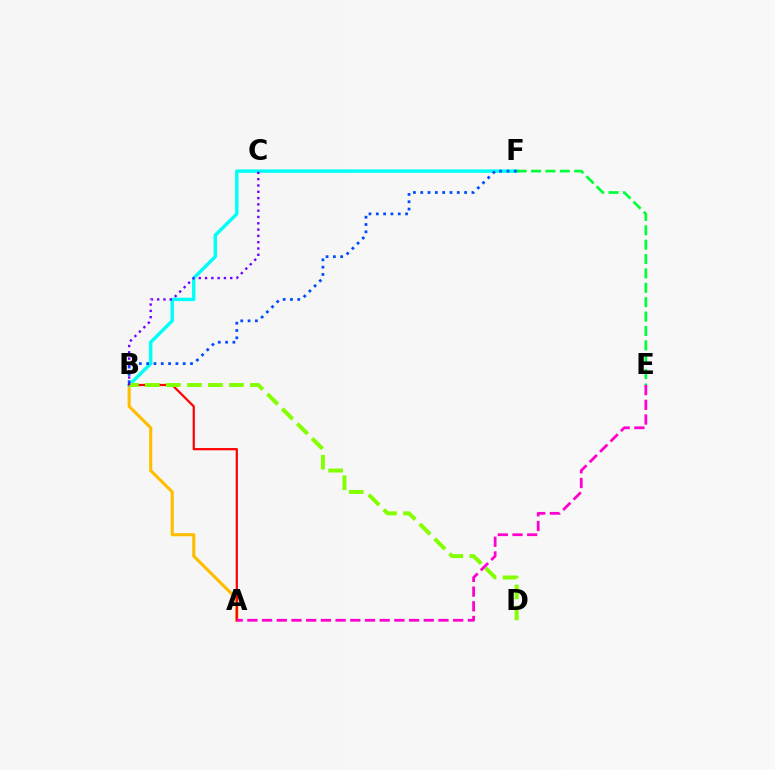{('A', 'B'): [{'color': '#ffbd00', 'line_style': 'solid', 'thickness': 2.23}, {'color': '#ff0000', 'line_style': 'solid', 'thickness': 1.6}], ('B', 'F'): [{'color': '#00fff6', 'line_style': 'solid', 'thickness': 2.46}, {'color': '#004bff', 'line_style': 'dotted', 'thickness': 1.99}], ('E', 'F'): [{'color': '#00ff39', 'line_style': 'dashed', 'thickness': 1.95}], ('B', 'D'): [{'color': '#84ff00', 'line_style': 'dashed', 'thickness': 2.85}], ('A', 'E'): [{'color': '#ff00cf', 'line_style': 'dashed', 'thickness': 2.0}], ('B', 'C'): [{'color': '#7200ff', 'line_style': 'dotted', 'thickness': 1.71}]}